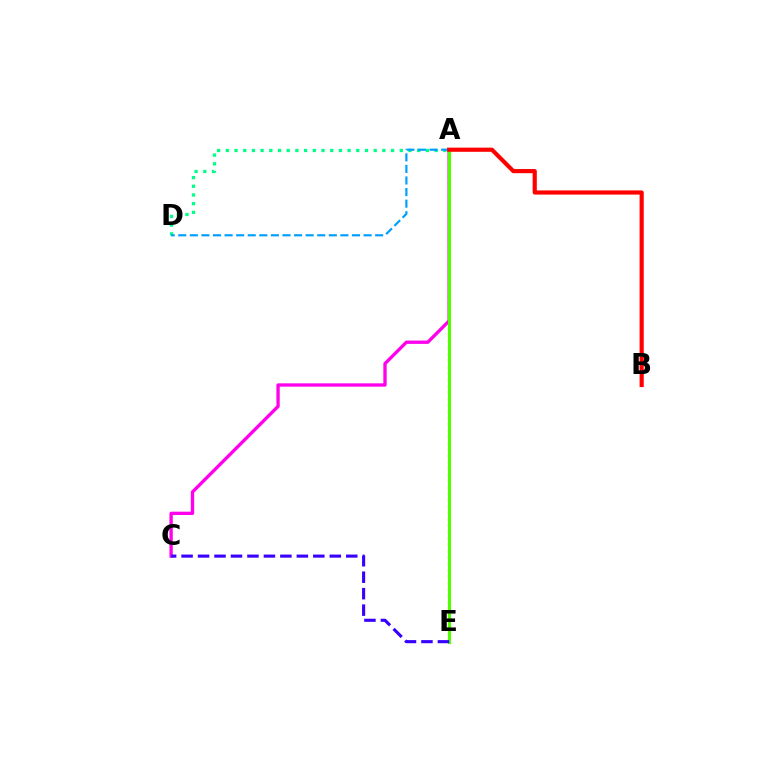{('A', 'D'): [{'color': '#00ff86', 'line_style': 'dotted', 'thickness': 2.36}, {'color': '#009eff', 'line_style': 'dashed', 'thickness': 1.57}], ('A', 'E'): [{'color': '#ffd500', 'line_style': 'dotted', 'thickness': 1.73}, {'color': '#4fff00', 'line_style': 'solid', 'thickness': 2.23}], ('A', 'C'): [{'color': '#ff00ed', 'line_style': 'solid', 'thickness': 2.39}], ('A', 'B'): [{'color': '#ff0000', 'line_style': 'solid', 'thickness': 2.99}], ('C', 'E'): [{'color': '#3700ff', 'line_style': 'dashed', 'thickness': 2.24}]}